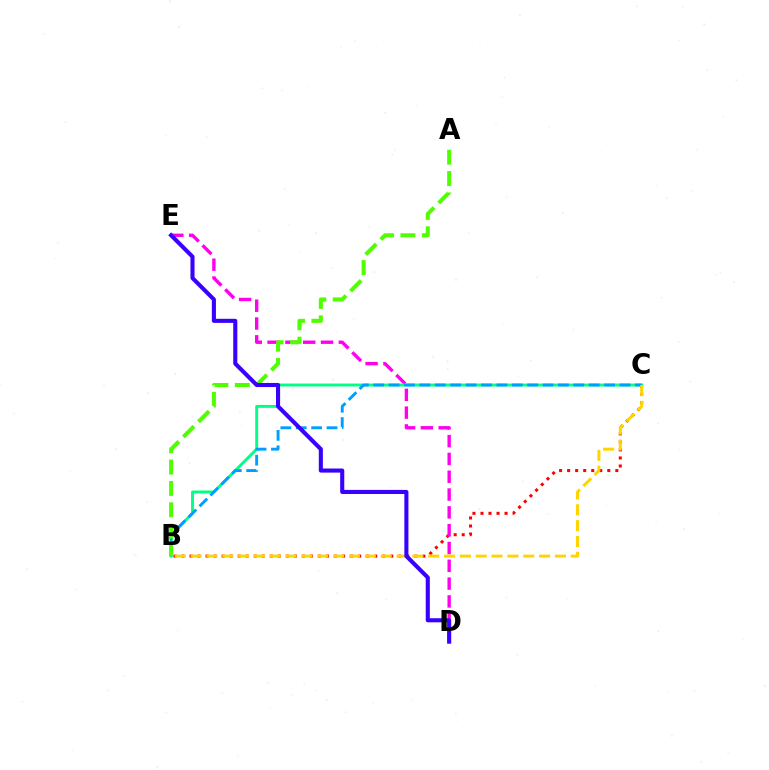{('B', 'C'): [{'color': '#ff0000', 'line_style': 'dotted', 'thickness': 2.18}, {'color': '#00ff86', 'line_style': 'solid', 'thickness': 2.09}, {'color': '#009eff', 'line_style': 'dashed', 'thickness': 2.09}, {'color': '#ffd500', 'line_style': 'dashed', 'thickness': 2.15}], ('D', 'E'): [{'color': '#ff00ed', 'line_style': 'dashed', 'thickness': 2.42}, {'color': '#3700ff', 'line_style': 'solid', 'thickness': 2.94}], ('A', 'B'): [{'color': '#4fff00', 'line_style': 'dashed', 'thickness': 2.9}]}